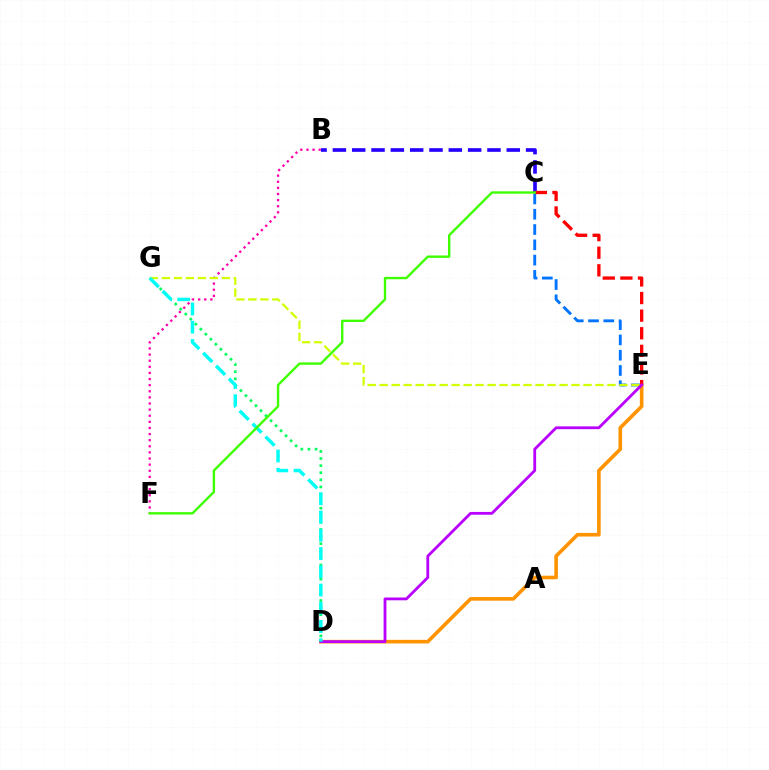{('D', 'G'): [{'color': '#00ff5c', 'line_style': 'dotted', 'thickness': 1.93}, {'color': '#00fff6', 'line_style': 'dashed', 'thickness': 2.48}], ('C', 'E'): [{'color': '#0074ff', 'line_style': 'dashed', 'thickness': 2.08}, {'color': '#ff0000', 'line_style': 'dashed', 'thickness': 2.39}], ('D', 'E'): [{'color': '#ff9400', 'line_style': 'solid', 'thickness': 2.61}, {'color': '#b900ff', 'line_style': 'solid', 'thickness': 2.02}], ('B', 'C'): [{'color': '#2500ff', 'line_style': 'dashed', 'thickness': 2.62}], ('B', 'F'): [{'color': '#ff00ac', 'line_style': 'dotted', 'thickness': 1.66}], ('E', 'G'): [{'color': '#d1ff00', 'line_style': 'dashed', 'thickness': 1.63}], ('C', 'F'): [{'color': '#3dff00', 'line_style': 'solid', 'thickness': 1.71}]}